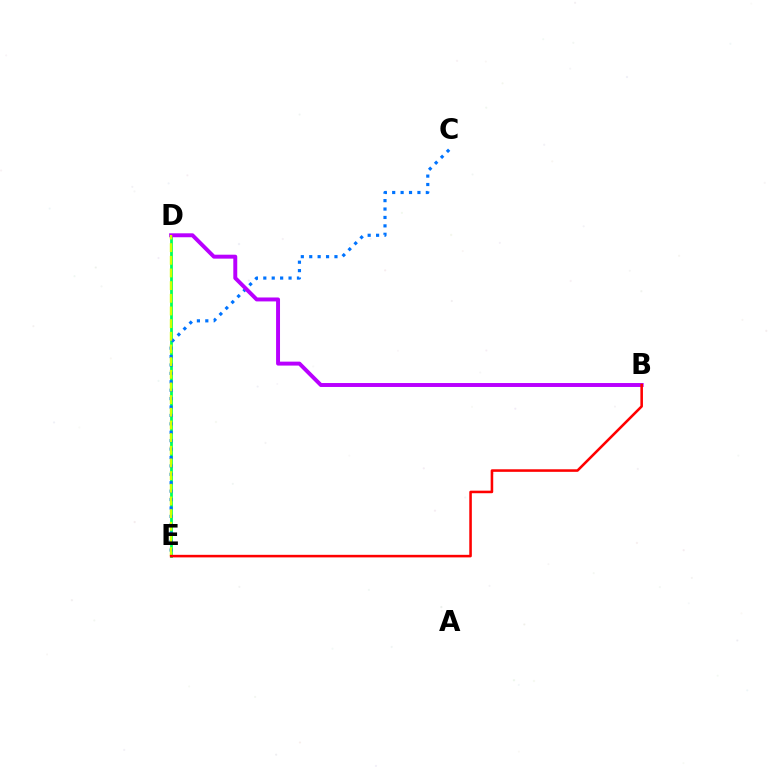{('D', 'E'): [{'color': '#00ff5c', 'line_style': 'solid', 'thickness': 1.99}, {'color': '#d1ff00', 'line_style': 'dashed', 'thickness': 1.72}], ('C', 'E'): [{'color': '#0074ff', 'line_style': 'dotted', 'thickness': 2.29}], ('B', 'D'): [{'color': '#b900ff', 'line_style': 'solid', 'thickness': 2.84}], ('B', 'E'): [{'color': '#ff0000', 'line_style': 'solid', 'thickness': 1.84}]}